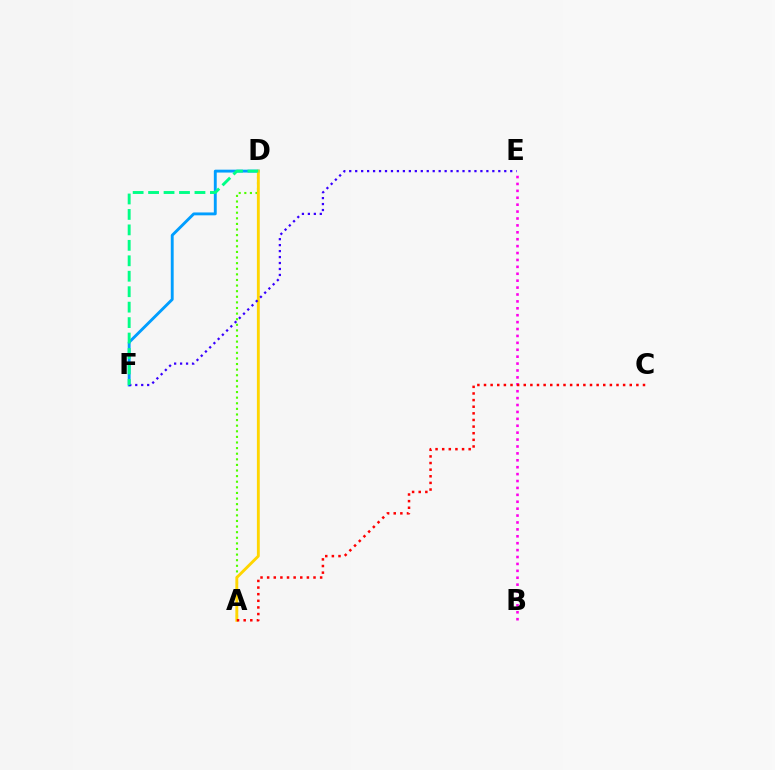{('A', 'D'): [{'color': '#4fff00', 'line_style': 'dotted', 'thickness': 1.52}, {'color': '#ffd500', 'line_style': 'solid', 'thickness': 2.07}], ('D', 'F'): [{'color': '#009eff', 'line_style': 'solid', 'thickness': 2.07}, {'color': '#00ff86', 'line_style': 'dashed', 'thickness': 2.1}], ('B', 'E'): [{'color': '#ff00ed', 'line_style': 'dotted', 'thickness': 1.88}], ('E', 'F'): [{'color': '#3700ff', 'line_style': 'dotted', 'thickness': 1.62}], ('A', 'C'): [{'color': '#ff0000', 'line_style': 'dotted', 'thickness': 1.8}]}